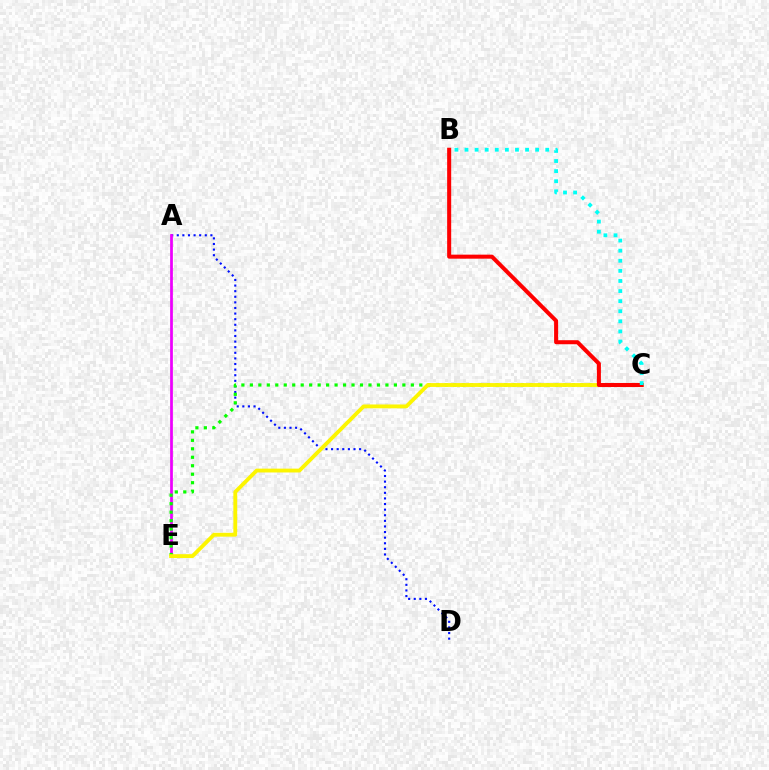{('A', 'D'): [{'color': '#0010ff', 'line_style': 'dotted', 'thickness': 1.52}], ('A', 'E'): [{'color': '#ee00ff', 'line_style': 'solid', 'thickness': 1.98}], ('C', 'E'): [{'color': '#08ff00', 'line_style': 'dotted', 'thickness': 2.3}, {'color': '#fcf500', 'line_style': 'solid', 'thickness': 2.77}], ('B', 'C'): [{'color': '#ff0000', 'line_style': 'solid', 'thickness': 2.9}, {'color': '#00fff6', 'line_style': 'dotted', 'thickness': 2.74}]}